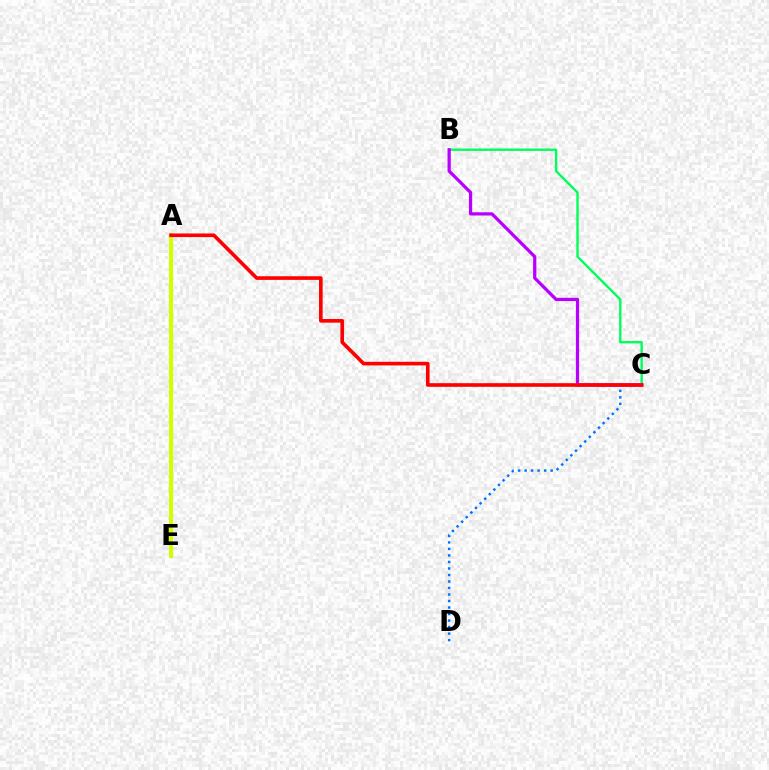{('A', 'E'): [{'color': '#d1ff00', 'line_style': 'solid', 'thickness': 2.95}], ('C', 'D'): [{'color': '#0074ff', 'line_style': 'dotted', 'thickness': 1.77}], ('B', 'C'): [{'color': '#00ff5c', 'line_style': 'solid', 'thickness': 1.71}, {'color': '#b900ff', 'line_style': 'solid', 'thickness': 2.32}], ('A', 'C'): [{'color': '#ff0000', 'line_style': 'solid', 'thickness': 2.62}]}